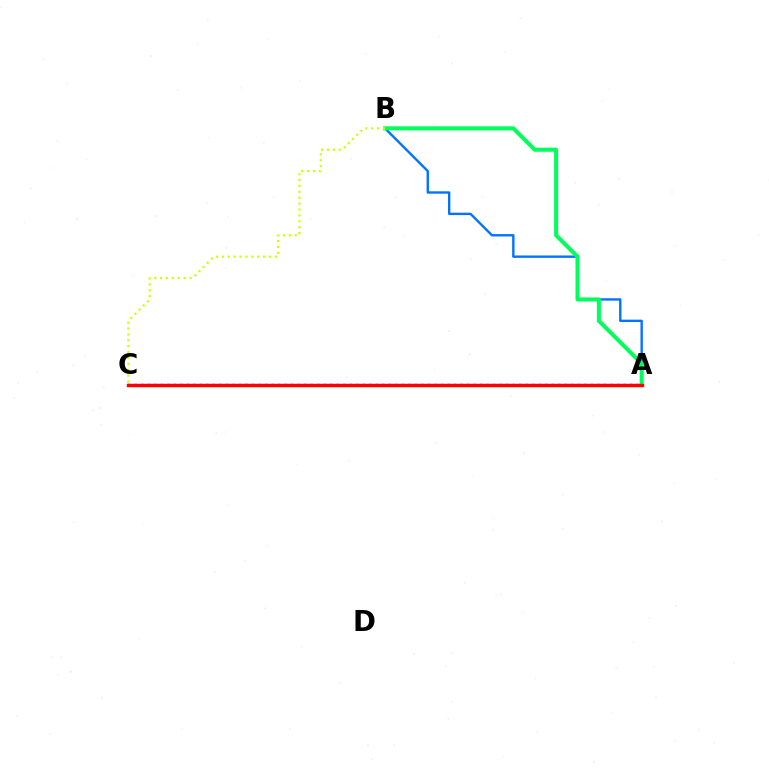{('A', 'B'): [{'color': '#0074ff', 'line_style': 'solid', 'thickness': 1.72}, {'color': '#00ff5c', 'line_style': 'solid', 'thickness': 2.9}], ('B', 'C'): [{'color': '#d1ff00', 'line_style': 'dotted', 'thickness': 1.6}], ('A', 'C'): [{'color': '#b900ff', 'line_style': 'dotted', 'thickness': 1.77}, {'color': '#ff0000', 'line_style': 'solid', 'thickness': 2.47}]}